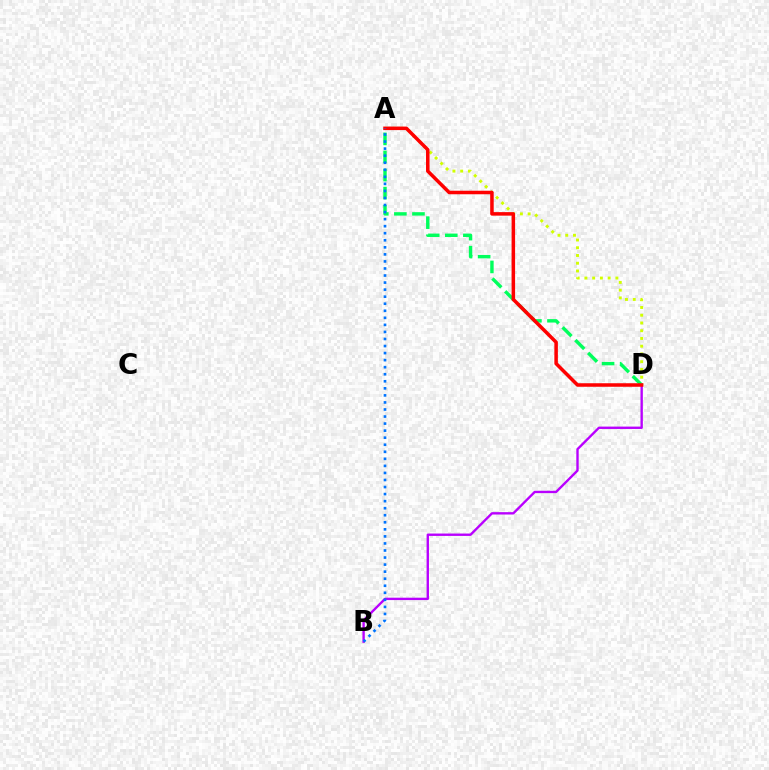{('A', 'D'): [{'color': '#d1ff00', 'line_style': 'dotted', 'thickness': 2.1}, {'color': '#00ff5c', 'line_style': 'dashed', 'thickness': 2.46}, {'color': '#ff0000', 'line_style': 'solid', 'thickness': 2.54}], ('B', 'D'): [{'color': '#b900ff', 'line_style': 'solid', 'thickness': 1.71}], ('A', 'B'): [{'color': '#0074ff', 'line_style': 'dotted', 'thickness': 1.92}]}